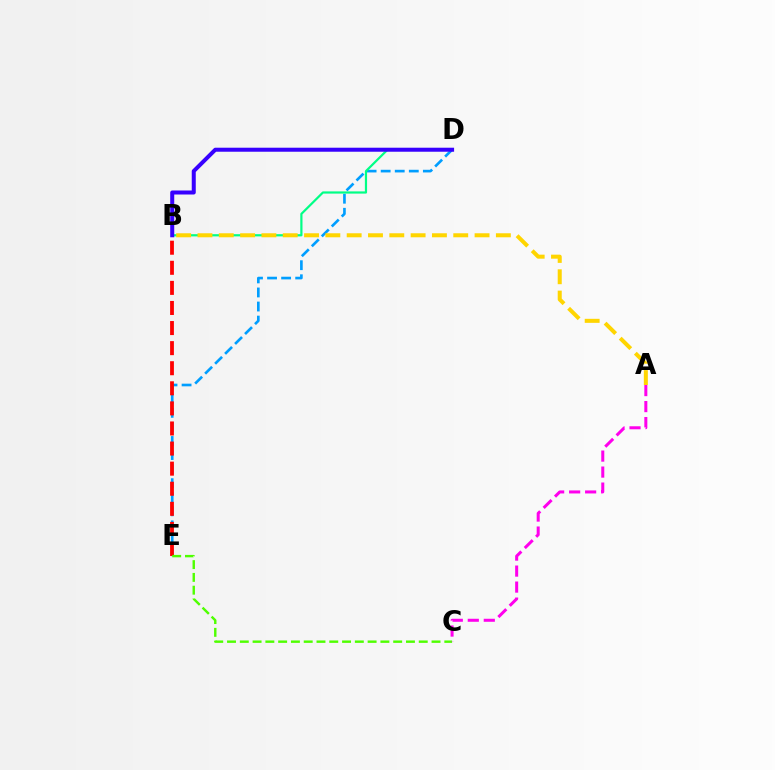{('D', 'E'): [{'color': '#009eff', 'line_style': 'dashed', 'thickness': 1.91}], ('B', 'D'): [{'color': '#00ff86', 'line_style': 'solid', 'thickness': 1.58}, {'color': '#3700ff', 'line_style': 'solid', 'thickness': 2.89}], ('A', 'B'): [{'color': '#ffd500', 'line_style': 'dashed', 'thickness': 2.9}], ('B', 'E'): [{'color': '#ff0000', 'line_style': 'dashed', 'thickness': 2.73}], ('C', 'E'): [{'color': '#4fff00', 'line_style': 'dashed', 'thickness': 1.74}], ('A', 'C'): [{'color': '#ff00ed', 'line_style': 'dashed', 'thickness': 2.17}]}